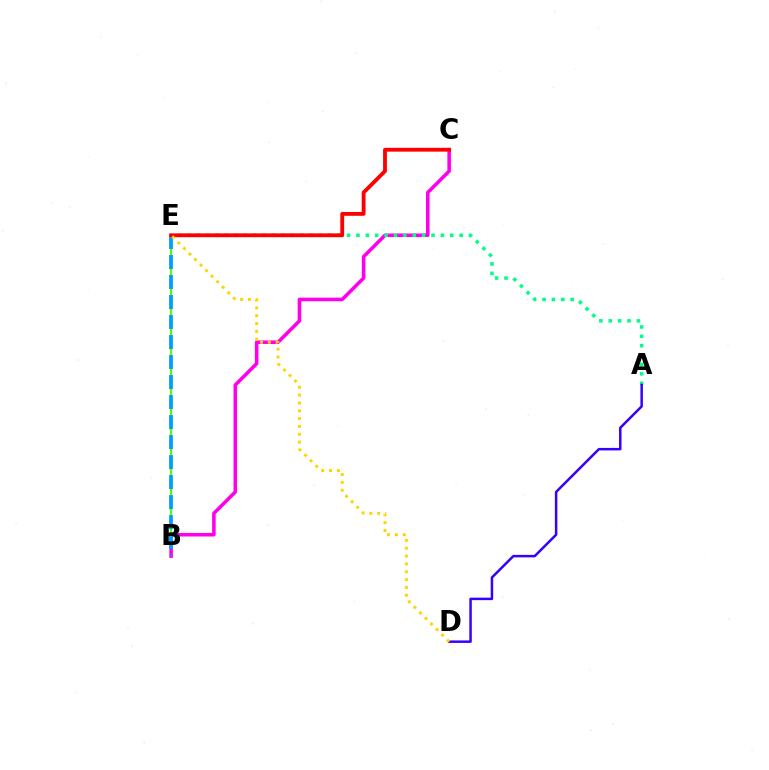{('B', 'E'): [{'color': '#4fff00', 'line_style': 'solid', 'thickness': 1.53}, {'color': '#009eff', 'line_style': 'dashed', 'thickness': 2.72}], ('B', 'C'): [{'color': '#ff00ed', 'line_style': 'solid', 'thickness': 2.56}], ('A', 'E'): [{'color': '#00ff86', 'line_style': 'dotted', 'thickness': 2.55}], ('A', 'D'): [{'color': '#3700ff', 'line_style': 'solid', 'thickness': 1.8}], ('C', 'E'): [{'color': '#ff0000', 'line_style': 'solid', 'thickness': 2.75}], ('D', 'E'): [{'color': '#ffd500', 'line_style': 'dotted', 'thickness': 2.13}]}